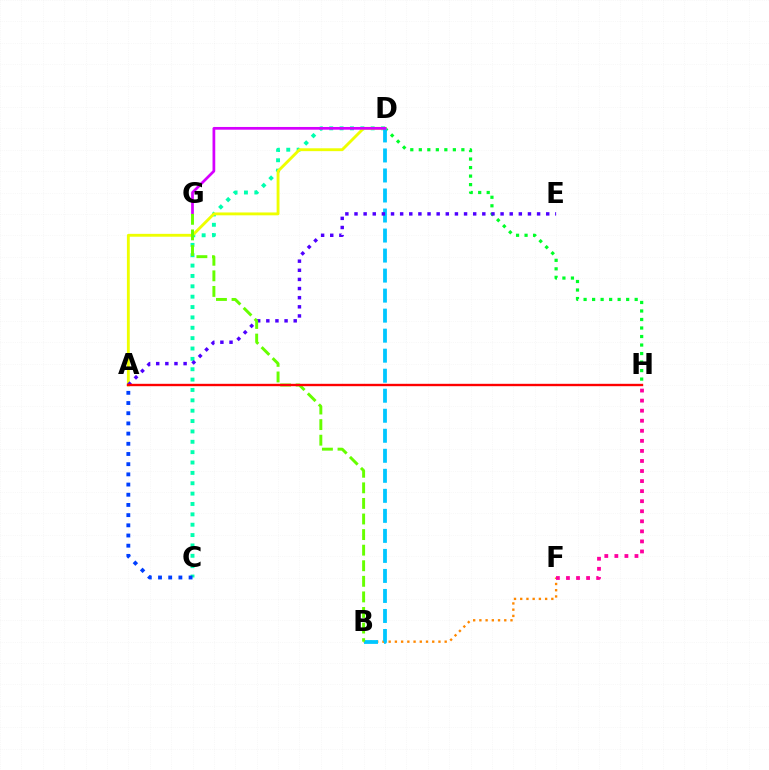{('B', 'F'): [{'color': '#ff8800', 'line_style': 'dotted', 'thickness': 1.69}], ('D', 'H'): [{'color': '#00ff27', 'line_style': 'dotted', 'thickness': 2.31}], ('C', 'D'): [{'color': '#00ffaf', 'line_style': 'dotted', 'thickness': 2.82}], ('A', 'D'): [{'color': '#eeff00', 'line_style': 'solid', 'thickness': 2.06}], ('F', 'H'): [{'color': '#ff00a0', 'line_style': 'dotted', 'thickness': 2.73}], ('A', 'C'): [{'color': '#003fff', 'line_style': 'dotted', 'thickness': 2.77}], ('B', 'D'): [{'color': '#00c7ff', 'line_style': 'dashed', 'thickness': 2.72}], ('A', 'E'): [{'color': '#4f00ff', 'line_style': 'dotted', 'thickness': 2.48}], ('D', 'G'): [{'color': '#d600ff', 'line_style': 'solid', 'thickness': 1.97}], ('B', 'G'): [{'color': '#66ff00', 'line_style': 'dashed', 'thickness': 2.12}], ('A', 'H'): [{'color': '#ff0000', 'line_style': 'solid', 'thickness': 1.71}]}